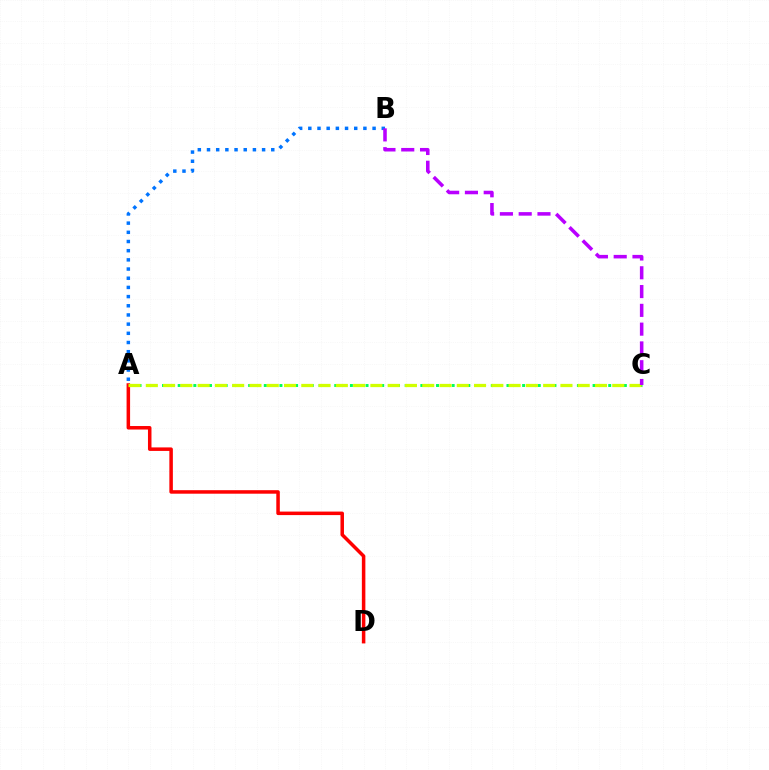{('A', 'C'): [{'color': '#00ff5c', 'line_style': 'dotted', 'thickness': 2.13}, {'color': '#d1ff00', 'line_style': 'dashed', 'thickness': 2.35}], ('A', 'D'): [{'color': '#ff0000', 'line_style': 'solid', 'thickness': 2.53}], ('A', 'B'): [{'color': '#0074ff', 'line_style': 'dotted', 'thickness': 2.49}], ('B', 'C'): [{'color': '#b900ff', 'line_style': 'dashed', 'thickness': 2.55}]}